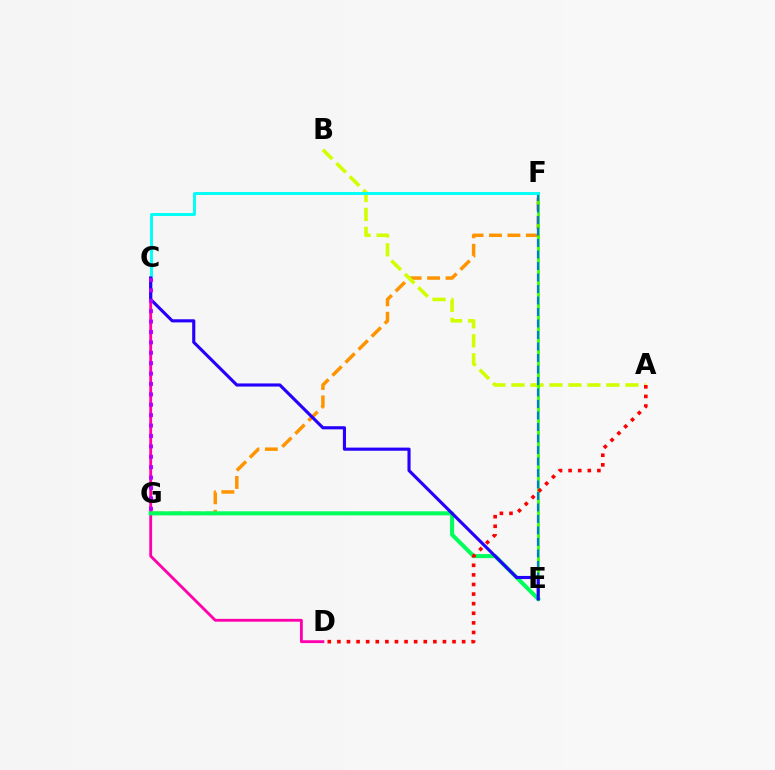{('F', 'G'): [{'color': '#ff9400', 'line_style': 'dashed', 'thickness': 2.5}], ('A', 'B'): [{'color': '#d1ff00', 'line_style': 'dashed', 'thickness': 2.58}], ('C', 'D'): [{'color': '#ff00ac', 'line_style': 'solid', 'thickness': 2.05}], ('E', 'F'): [{'color': '#3dff00', 'line_style': 'solid', 'thickness': 2.0}, {'color': '#0074ff', 'line_style': 'dashed', 'thickness': 1.56}], ('E', 'G'): [{'color': '#00ff5c', 'line_style': 'solid', 'thickness': 2.91}], ('C', 'F'): [{'color': '#00fff6', 'line_style': 'solid', 'thickness': 2.1}], ('C', 'E'): [{'color': '#2500ff', 'line_style': 'solid', 'thickness': 2.25}], ('C', 'G'): [{'color': '#b900ff', 'line_style': 'dotted', 'thickness': 2.83}], ('A', 'D'): [{'color': '#ff0000', 'line_style': 'dotted', 'thickness': 2.61}]}